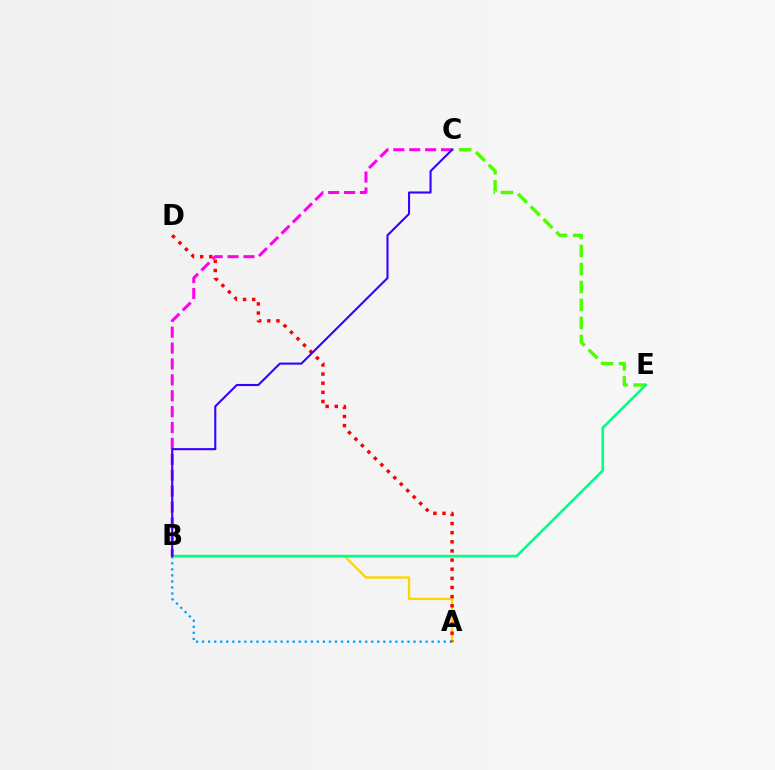{('C', 'E'): [{'color': '#4fff00', 'line_style': 'dashed', 'thickness': 2.44}], ('A', 'B'): [{'color': '#ffd500', 'line_style': 'solid', 'thickness': 1.7}, {'color': '#009eff', 'line_style': 'dotted', 'thickness': 1.64}], ('B', 'E'): [{'color': '#00ff86', 'line_style': 'solid', 'thickness': 1.88}], ('A', 'D'): [{'color': '#ff0000', 'line_style': 'dotted', 'thickness': 2.48}], ('B', 'C'): [{'color': '#ff00ed', 'line_style': 'dashed', 'thickness': 2.16}, {'color': '#3700ff', 'line_style': 'solid', 'thickness': 1.51}]}